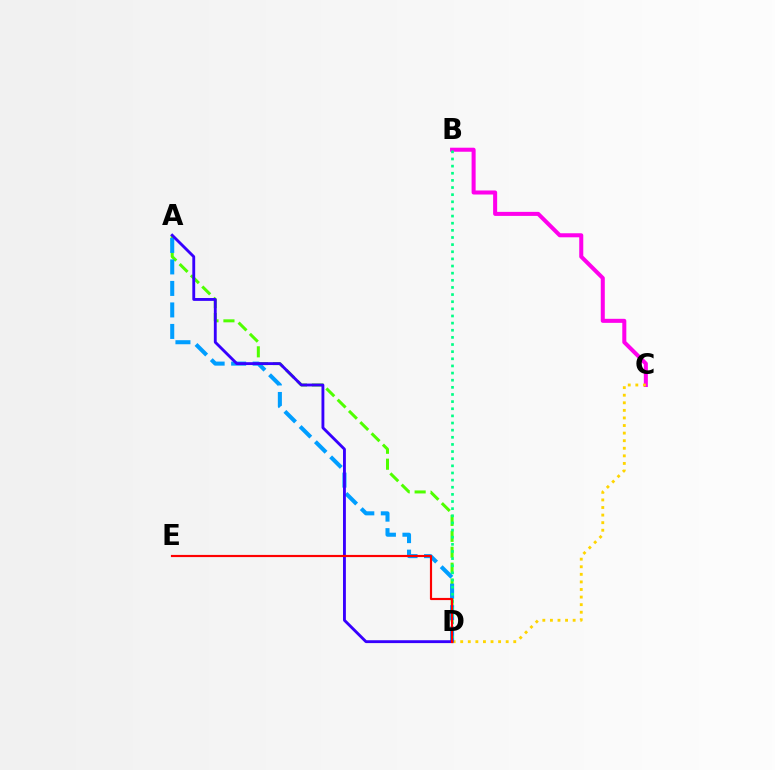{('B', 'C'): [{'color': '#ff00ed', 'line_style': 'solid', 'thickness': 2.9}], ('C', 'D'): [{'color': '#ffd500', 'line_style': 'dotted', 'thickness': 2.06}], ('A', 'D'): [{'color': '#4fff00', 'line_style': 'dashed', 'thickness': 2.17}, {'color': '#009eff', 'line_style': 'dashed', 'thickness': 2.92}, {'color': '#3700ff', 'line_style': 'solid', 'thickness': 2.06}], ('B', 'D'): [{'color': '#00ff86', 'line_style': 'dotted', 'thickness': 1.94}], ('D', 'E'): [{'color': '#ff0000', 'line_style': 'solid', 'thickness': 1.56}]}